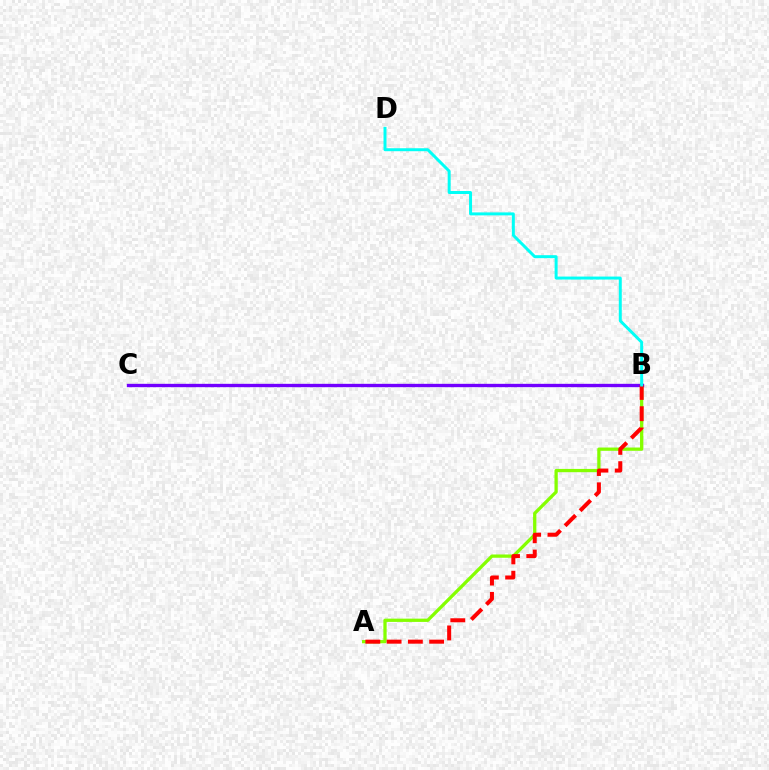{('A', 'B'): [{'color': '#84ff00', 'line_style': 'solid', 'thickness': 2.36}, {'color': '#ff0000', 'line_style': 'dashed', 'thickness': 2.89}], ('B', 'C'): [{'color': '#7200ff', 'line_style': 'solid', 'thickness': 2.41}], ('B', 'D'): [{'color': '#00fff6', 'line_style': 'solid', 'thickness': 2.14}]}